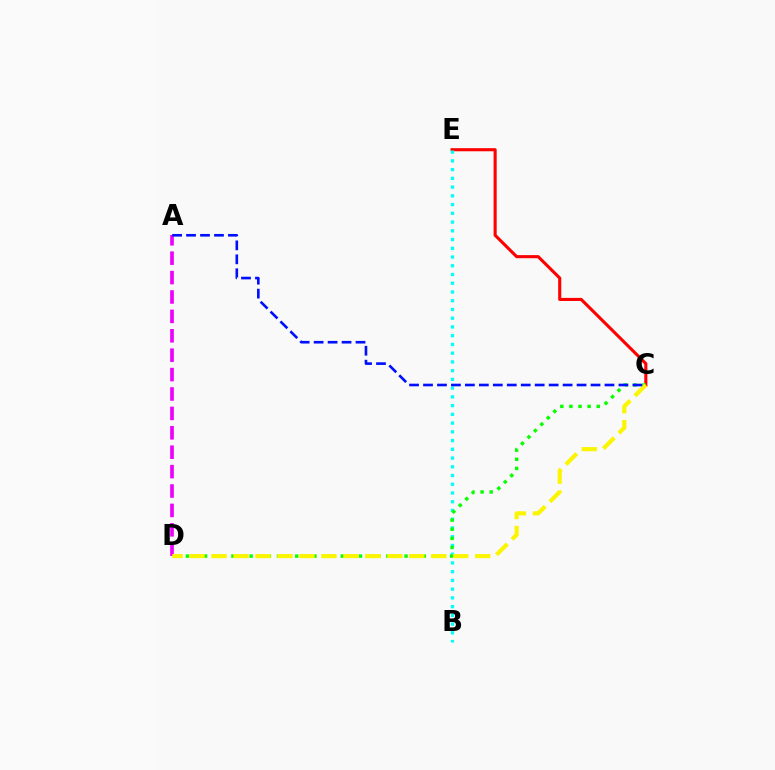{('C', 'E'): [{'color': '#ff0000', 'line_style': 'solid', 'thickness': 2.23}], ('A', 'D'): [{'color': '#ee00ff', 'line_style': 'dashed', 'thickness': 2.64}], ('B', 'E'): [{'color': '#00fff6', 'line_style': 'dotted', 'thickness': 2.37}], ('C', 'D'): [{'color': '#08ff00', 'line_style': 'dotted', 'thickness': 2.48}, {'color': '#fcf500', 'line_style': 'dashed', 'thickness': 2.99}], ('A', 'C'): [{'color': '#0010ff', 'line_style': 'dashed', 'thickness': 1.9}]}